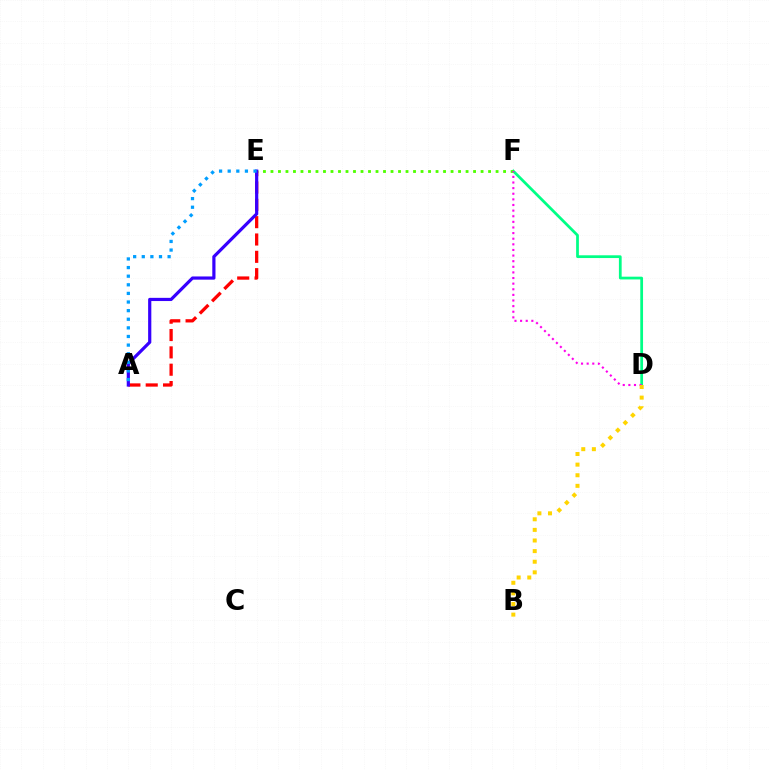{('D', 'F'): [{'color': '#00ff86', 'line_style': 'solid', 'thickness': 1.98}, {'color': '#ff00ed', 'line_style': 'dotted', 'thickness': 1.53}], ('E', 'F'): [{'color': '#4fff00', 'line_style': 'dotted', 'thickness': 2.04}], ('A', 'E'): [{'color': '#ff0000', 'line_style': 'dashed', 'thickness': 2.36}, {'color': '#3700ff', 'line_style': 'solid', 'thickness': 2.3}, {'color': '#009eff', 'line_style': 'dotted', 'thickness': 2.34}], ('B', 'D'): [{'color': '#ffd500', 'line_style': 'dotted', 'thickness': 2.88}]}